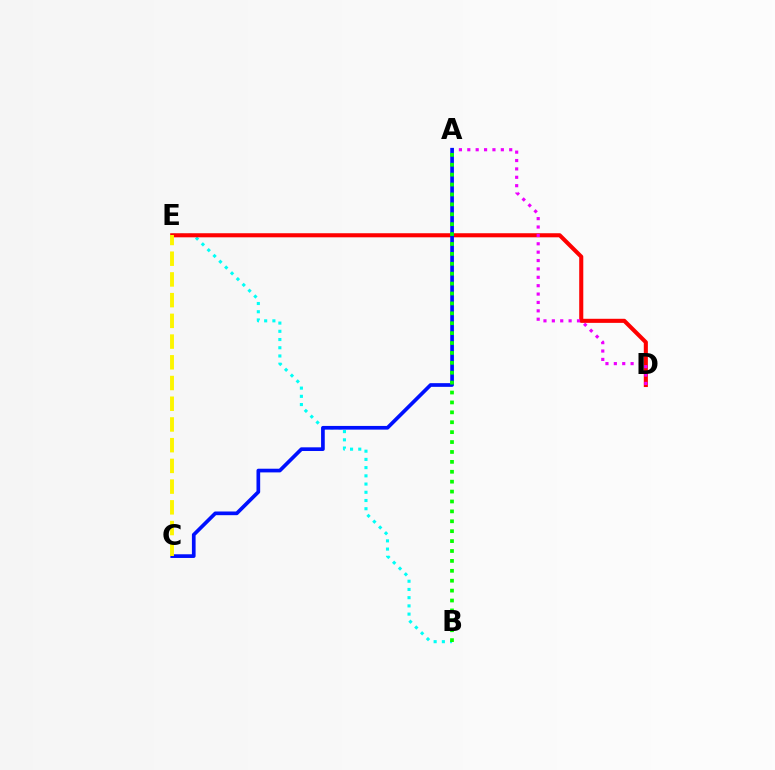{('B', 'E'): [{'color': '#00fff6', 'line_style': 'dotted', 'thickness': 2.23}], ('D', 'E'): [{'color': '#ff0000', 'line_style': 'solid', 'thickness': 2.94}], ('A', 'D'): [{'color': '#ee00ff', 'line_style': 'dotted', 'thickness': 2.28}], ('A', 'C'): [{'color': '#0010ff', 'line_style': 'solid', 'thickness': 2.65}], ('C', 'E'): [{'color': '#fcf500', 'line_style': 'dashed', 'thickness': 2.81}], ('A', 'B'): [{'color': '#08ff00', 'line_style': 'dotted', 'thickness': 2.69}]}